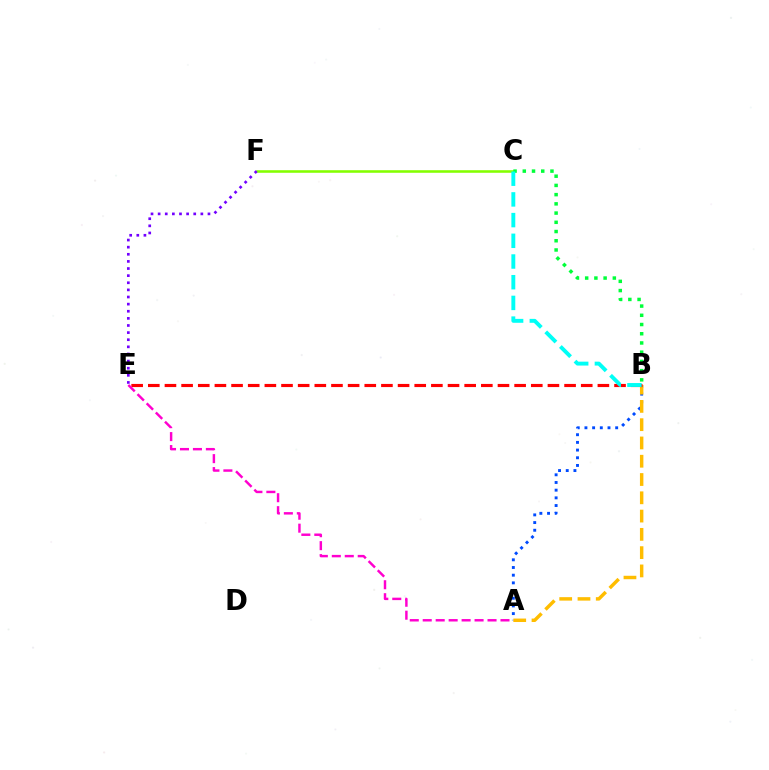{('A', 'B'): [{'color': '#004bff', 'line_style': 'dotted', 'thickness': 2.09}, {'color': '#ffbd00', 'line_style': 'dashed', 'thickness': 2.48}], ('B', 'E'): [{'color': '#ff0000', 'line_style': 'dashed', 'thickness': 2.26}], ('C', 'F'): [{'color': '#84ff00', 'line_style': 'solid', 'thickness': 1.85}], ('A', 'E'): [{'color': '#ff00cf', 'line_style': 'dashed', 'thickness': 1.76}], ('B', 'C'): [{'color': '#00ff39', 'line_style': 'dotted', 'thickness': 2.51}, {'color': '#00fff6', 'line_style': 'dashed', 'thickness': 2.81}], ('E', 'F'): [{'color': '#7200ff', 'line_style': 'dotted', 'thickness': 1.93}]}